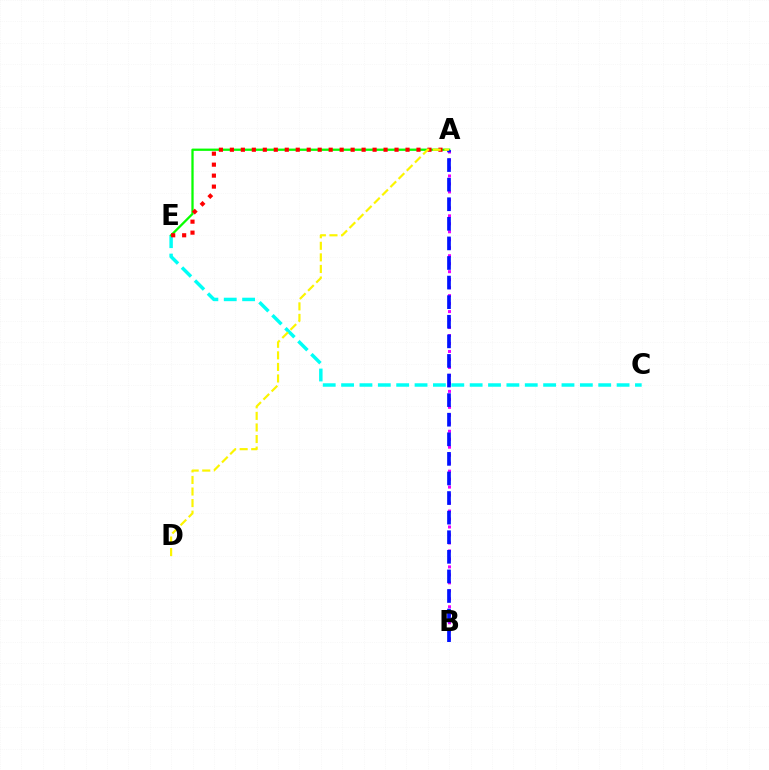{('C', 'E'): [{'color': '#00fff6', 'line_style': 'dashed', 'thickness': 2.5}], ('A', 'B'): [{'color': '#ee00ff', 'line_style': 'dotted', 'thickness': 2.17}, {'color': '#0010ff', 'line_style': 'dashed', 'thickness': 2.66}], ('A', 'E'): [{'color': '#08ff00', 'line_style': 'solid', 'thickness': 1.64}, {'color': '#ff0000', 'line_style': 'dotted', 'thickness': 2.98}], ('A', 'D'): [{'color': '#fcf500', 'line_style': 'dashed', 'thickness': 1.57}]}